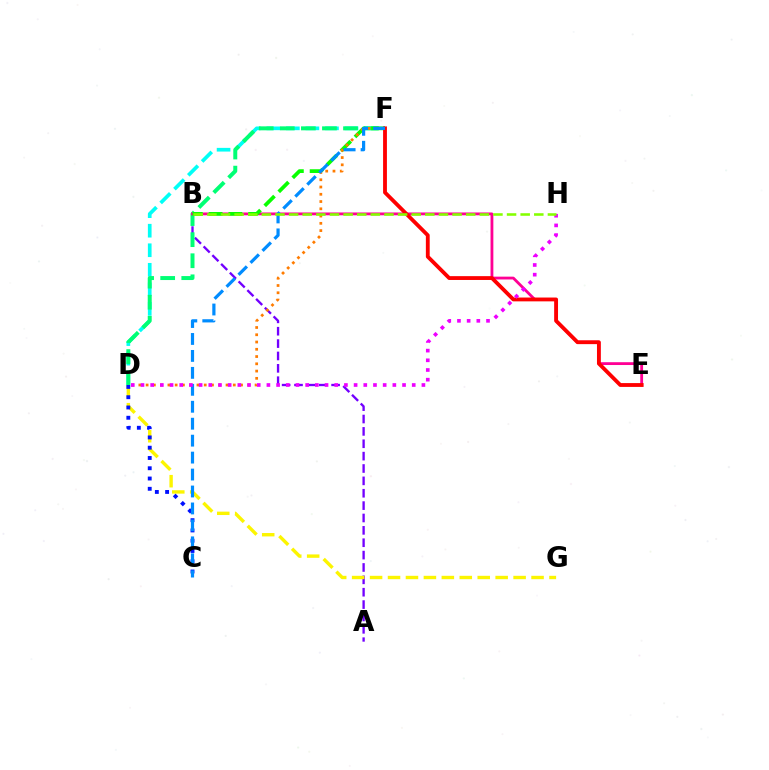{('D', 'F'): [{'color': '#00fff6', 'line_style': 'dashed', 'thickness': 2.65}, {'color': '#00ff74', 'line_style': 'dashed', 'thickness': 2.86}, {'color': '#ff7c00', 'line_style': 'dotted', 'thickness': 1.97}], ('A', 'B'): [{'color': '#7200ff', 'line_style': 'dashed', 'thickness': 1.68}], ('B', 'E'): [{'color': '#ff0094', 'line_style': 'solid', 'thickness': 2.03}], ('B', 'F'): [{'color': '#08ff00', 'line_style': 'dashed', 'thickness': 2.69}], ('E', 'F'): [{'color': '#ff0000', 'line_style': 'solid', 'thickness': 2.76}], ('D', 'G'): [{'color': '#fcf500', 'line_style': 'dashed', 'thickness': 2.44}], ('C', 'D'): [{'color': '#0010ff', 'line_style': 'dotted', 'thickness': 2.79}], ('C', 'F'): [{'color': '#008cff', 'line_style': 'dashed', 'thickness': 2.3}], ('D', 'H'): [{'color': '#ee00ff', 'line_style': 'dotted', 'thickness': 2.63}], ('B', 'H'): [{'color': '#84ff00', 'line_style': 'dashed', 'thickness': 1.85}]}